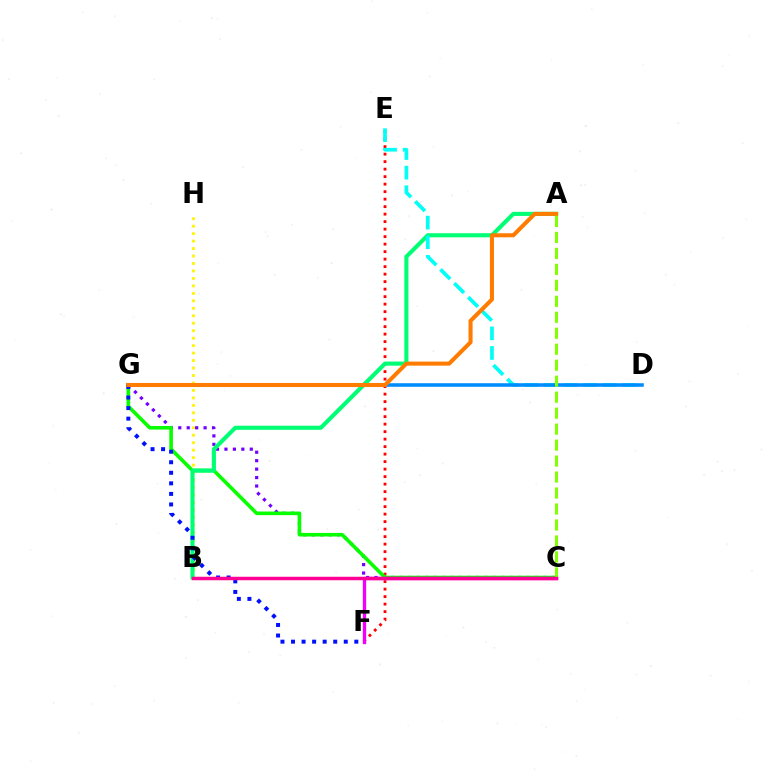{('E', 'F'): [{'color': '#ff0000', 'line_style': 'dotted', 'thickness': 2.04}], ('C', 'G'): [{'color': '#7200ff', 'line_style': 'dotted', 'thickness': 2.29}, {'color': '#08ff00', 'line_style': 'solid', 'thickness': 2.59}], ('C', 'F'): [{'color': '#ee00ff', 'line_style': 'solid', 'thickness': 2.4}], ('B', 'H'): [{'color': '#fcf500', 'line_style': 'dotted', 'thickness': 2.03}], ('A', 'B'): [{'color': '#00ff74', 'line_style': 'solid', 'thickness': 2.96}], ('D', 'E'): [{'color': '#00fff6', 'line_style': 'dashed', 'thickness': 2.66}], ('D', 'G'): [{'color': '#008cff', 'line_style': 'solid', 'thickness': 2.56}], ('F', 'G'): [{'color': '#0010ff', 'line_style': 'dotted', 'thickness': 2.87}], ('A', 'G'): [{'color': '#ff7c00', 'line_style': 'solid', 'thickness': 2.92}], ('A', 'C'): [{'color': '#84ff00', 'line_style': 'dashed', 'thickness': 2.17}], ('B', 'C'): [{'color': '#ff0094', 'line_style': 'solid', 'thickness': 2.5}]}